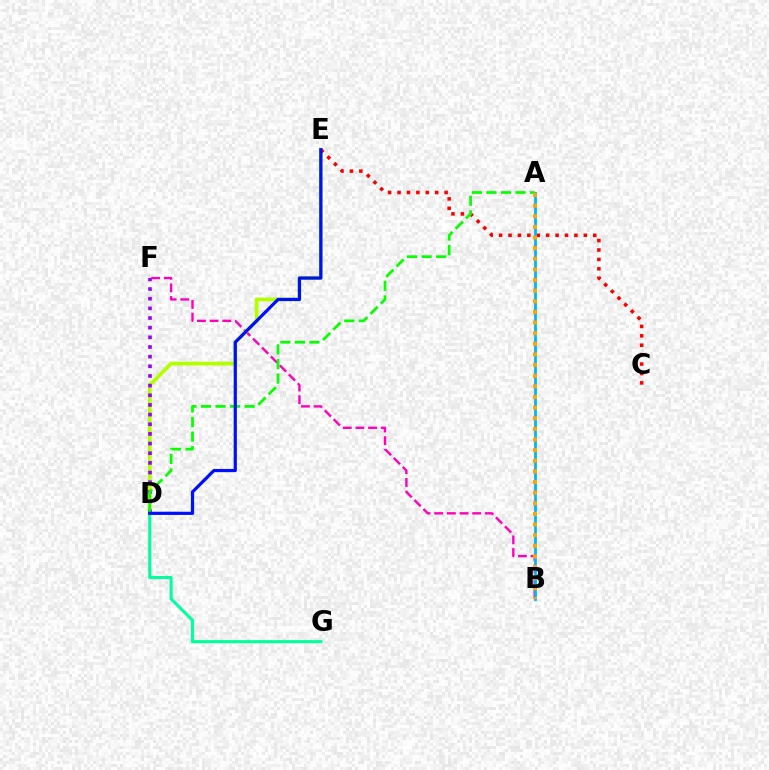{('D', 'G'): [{'color': '#00ff9d', 'line_style': 'solid', 'thickness': 2.21}], ('B', 'F'): [{'color': '#ff00bd', 'line_style': 'dashed', 'thickness': 1.72}], ('D', 'E'): [{'color': '#b3ff00', 'line_style': 'solid', 'thickness': 2.71}, {'color': '#0010ff', 'line_style': 'solid', 'thickness': 2.31}], ('C', 'E'): [{'color': '#ff0000', 'line_style': 'dotted', 'thickness': 2.56}], ('A', 'B'): [{'color': '#00b5ff', 'line_style': 'solid', 'thickness': 2.03}, {'color': '#ffa500', 'line_style': 'dotted', 'thickness': 2.89}], ('D', 'F'): [{'color': '#9b00ff', 'line_style': 'dotted', 'thickness': 2.62}], ('A', 'D'): [{'color': '#08ff00', 'line_style': 'dashed', 'thickness': 1.98}]}